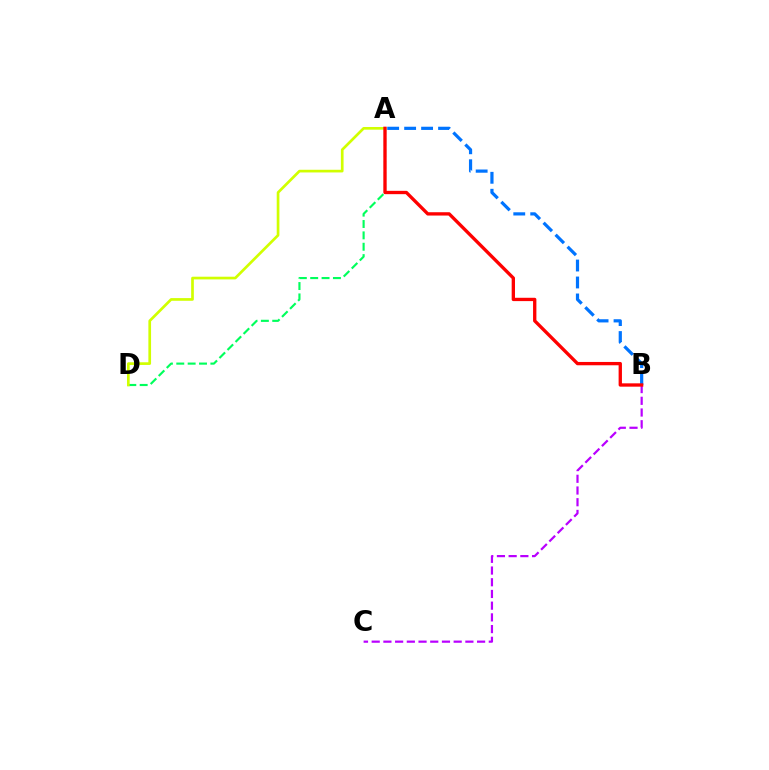{('B', 'C'): [{'color': '#b900ff', 'line_style': 'dashed', 'thickness': 1.59}], ('A', 'D'): [{'color': '#00ff5c', 'line_style': 'dashed', 'thickness': 1.54}, {'color': '#d1ff00', 'line_style': 'solid', 'thickness': 1.93}], ('A', 'B'): [{'color': '#0074ff', 'line_style': 'dashed', 'thickness': 2.3}, {'color': '#ff0000', 'line_style': 'solid', 'thickness': 2.39}]}